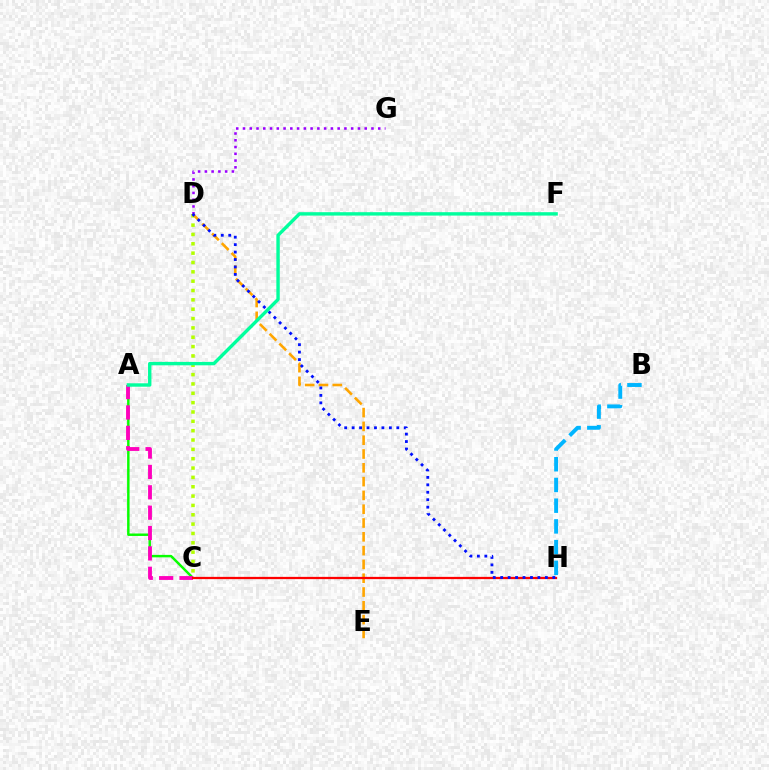{('A', 'C'): [{'color': '#08ff00', 'line_style': 'solid', 'thickness': 1.77}, {'color': '#ff00bd', 'line_style': 'dashed', 'thickness': 2.77}], ('C', 'D'): [{'color': '#b3ff00', 'line_style': 'dotted', 'thickness': 2.54}], ('D', 'G'): [{'color': '#9b00ff', 'line_style': 'dotted', 'thickness': 1.84}], ('D', 'E'): [{'color': '#ffa500', 'line_style': 'dashed', 'thickness': 1.87}], ('C', 'H'): [{'color': '#ff0000', 'line_style': 'solid', 'thickness': 1.63}], ('D', 'H'): [{'color': '#0010ff', 'line_style': 'dotted', 'thickness': 2.02}], ('B', 'H'): [{'color': '#00b5ff', 'line_style': 'dashed', 'thickness': 2.81}], ('A', 'F'): [{'color': '#00ff9d', 'line_style': 'solid', 'thickness': 2.45}]}